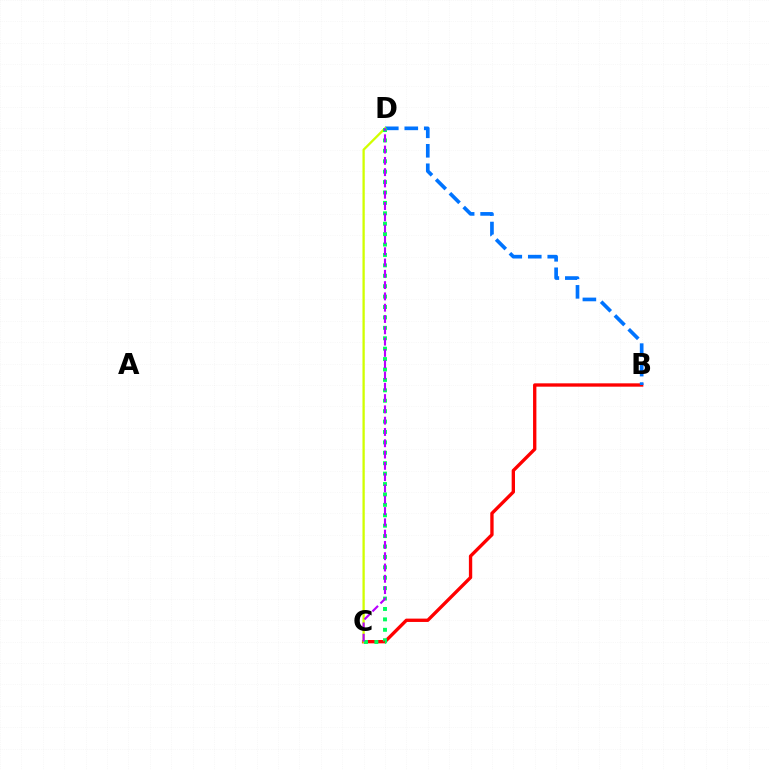{('B', 'C'): [{'color': '#ff0000', 'line_style': 'solid', 'thickness': 2.4}], ('B', 'D'): [{'color': '#0074ff', 'line_style': 'dashed', 'thickness': 2.65}], ('C', 'D'): [{'color': '#d1ff00', 'line_style': 'solid', 'thickness': 1.66}, {'color': '#00ff5c', 'line_style': 'dotted', 'thickness': 2.83}, {'color': '#b900ff', 'line_style': 'dashed', 'thickness': 1.53}]}